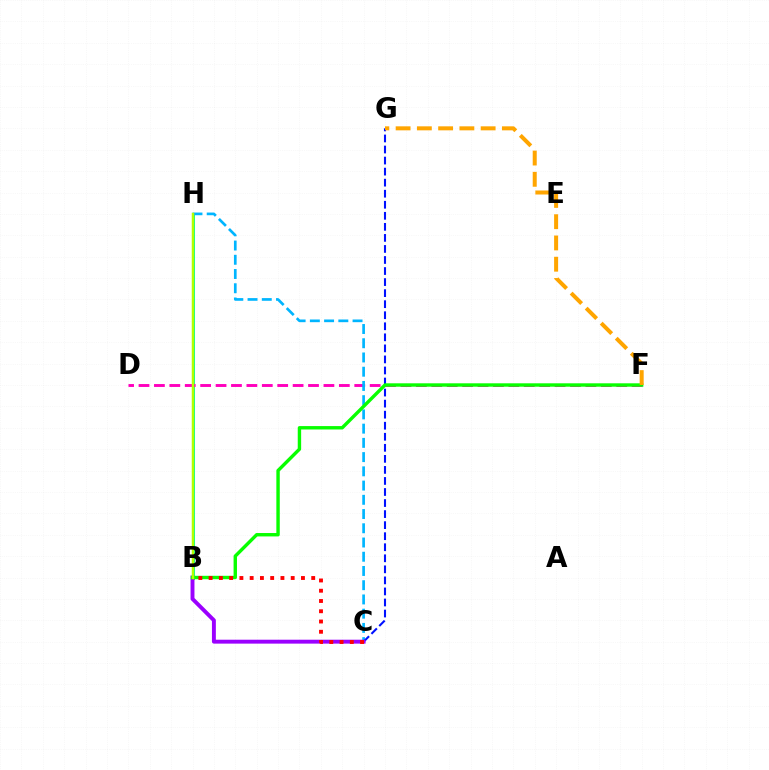{('B', 'H'): [{'color': '#00ff9d', 'line_style': 'solid', 'thickness': 2.19}, {'color': '#b3ff00', 'line_style': 'solid', 'thickness': 1.78}], ('D', 'F'): [{'color': '#ff00bd', 'line_style': 'dashed', 'thickness': 2.09}], ('C', 'H'): [{'color': '#00b5ff', 'line_style': 'dashed', 'thickness': 1.93}], ('C', 'G'): [{'color': '#0010ff', 'line_style': 'dashed', 'thickness': 1.5}], ('B', 'C'): [{'color': '#9b00ff', 'line_style': 'solid', 'thickness': 2.82}, {'color': '#ff0000', 'line_style': 'dotted', 'thickness': 2.79}], ('B', 'F'): [{'color': '#08ff00', 'line_style': 'solid', 'thickness': 2.45}], ('F', 'G'): [{'color': '#ffa500', 'line_style': 'dashed', 'thickness': 2.89}]}